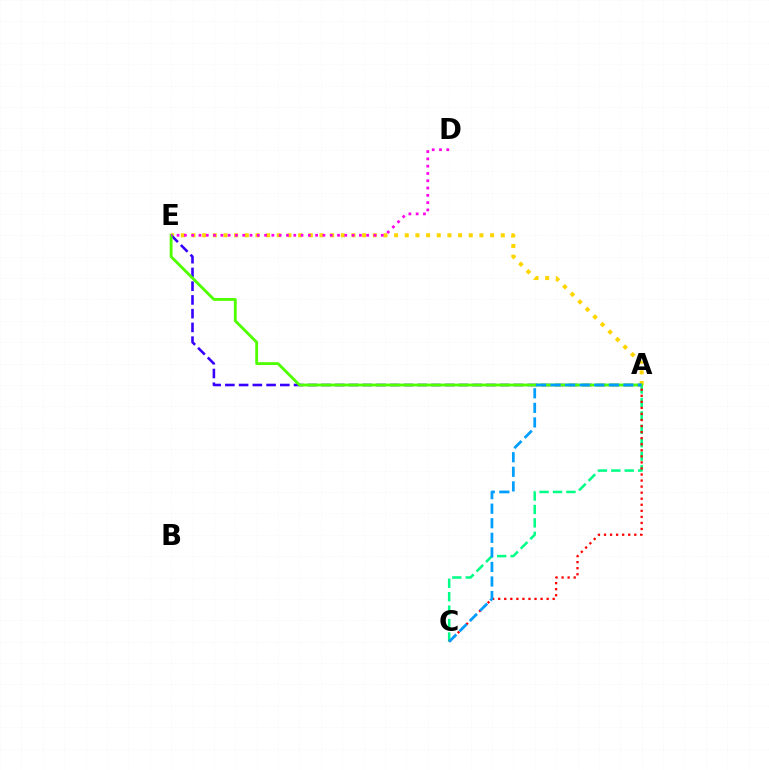{('A', 'C'): [{'color': '#00ff86', 'line_style': 'dashed', 'thickness': 1.82}, {'color': '#ff0000', 'line_style': 'dotted', 'thickness': 1.65}, {'color': '#009eff', 'line_style': 'dashed', 'thickness': 1.98}], ('A', 'E'): [{'color': '#ffd500', 'line_style': 'dotted', 'thickness': 2.9}, {'color': '#3700ff', 'line_style': 'dashed', 'thickness': 1.87}, {'color': '#4fff00', 'line_style': 'solid', 'thickness': 2.05}], ('D', 'E'): [{'color': '#ff00ed', 'line_style': 'dotted', 'thickness': 1.98}]}